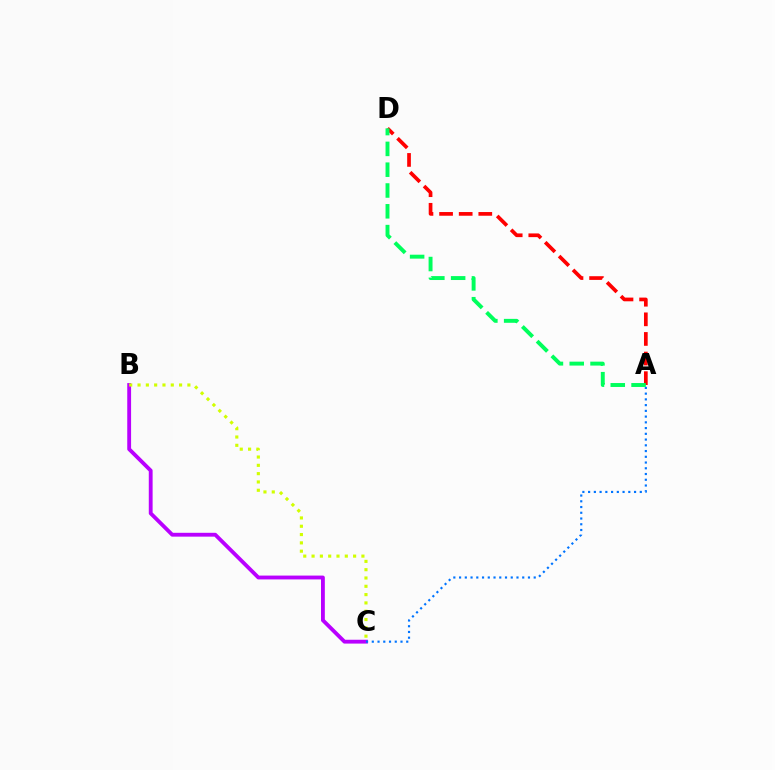{('A', 'D'): [{'color': '#ff0000', 'line_style': 'dashed', 'thickness': 2.66}, {'color': '#00ff5c', 'line_style': 'dashed', 'thickness': 2.83}], ('B', 'C'): [{'color': '#b900ff', 'line_style': 'solid', 'thickness': 2.76}, {'color': '#d1ff00', 'line_style': 'dotted', 'thickness': 2.26}], ('A', 'C'): [{'color': '#0074ff', 'line_style': 'dotted', 'thickness': 1.56}]}